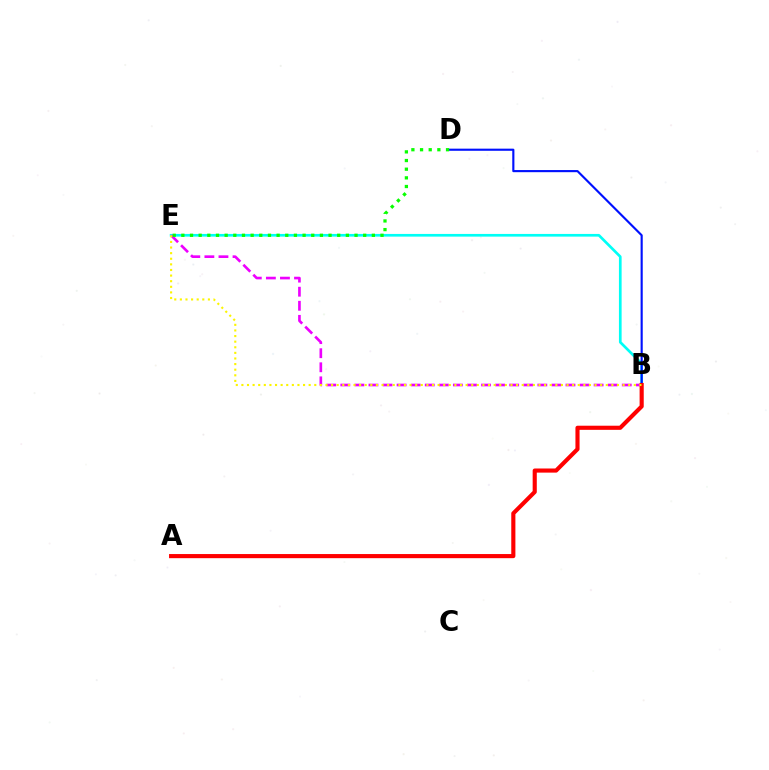{('B', 'E'): [{'color': '#00fff6', 'line_style': 'solid', 'thickness': 1.93}, {'color': '#ee00ff', 'line_style': 'dashed', 'thickness': 1.91}, {'color': '#fcf500', 'line_style': 'dotted', 'thickness': 1.52}], ('B', 'D'): [{'color': '#0010ff', 'line_style': 'solid', 'thickness': 1.54}], ('A', 'B'): [{'color': '#ff0000', 'line_style': 'solid', 'thickness': 2.97}], ('D', 'E'): [{'color': '#08ff00', 'line_style': 'dotted', 'thickness': 2.35}]}